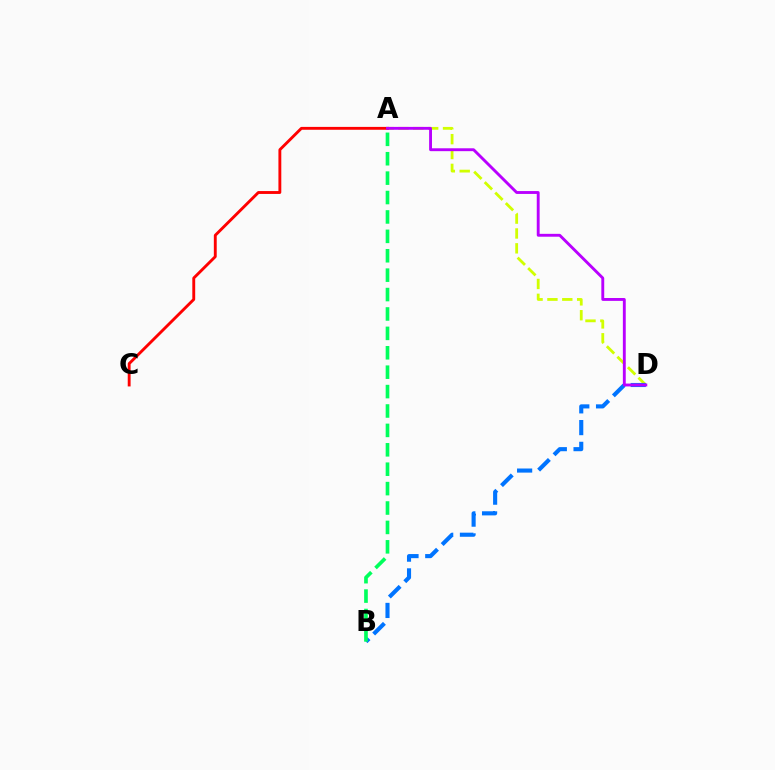{('A', 'D'): [{'color': '#d1ff00', 'line_style': 'dashed', 'thickness': 2.02}, {'color': '#b900ff', 'line_style': 'solid', 'thickness': 2.07}], ('B', 'D'): [{'color': '#0074ff', 'line_style': 'dashed', 'thickness': 2.96}], ('A', 'C'): [{'color': '#ff0000', 'line_style': 'solid', 'thickness': 2.07}], ('A', 'B'): [{'color': '#00ff5c', 'line_style': 'dashed', 'thickness': 2.64}]}